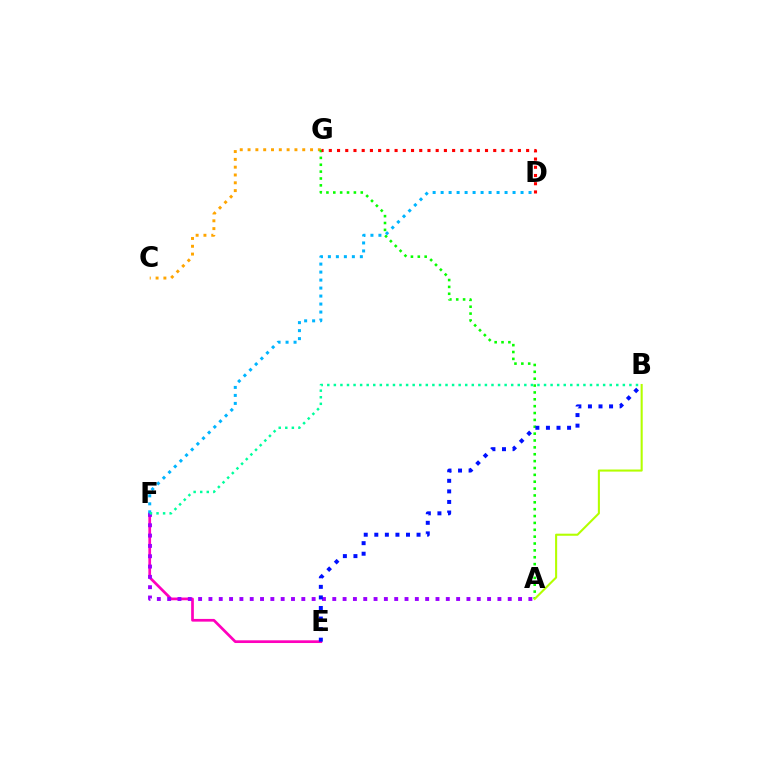{('E', 'F'): [{'color': '#ff00bd', 'line_style': 'solid', 'thickness': 1.95}], ('C', 'G'): [{'color': '#ffa500', 'line_style': 'dotted', 'thickness': 2.12}], ('A', 'G'): [{'color': '#08ff00', 'line_style': 'dotted', 'thickness': 1.87}], ('A', 'B'): [{'color': '#b3ff00', 'line_style': 'solid', 'thickness': 1.5}], ('A', 'F'): [{'color': '#9b00ff', 'line_style': 'dotted', 'thickness': 2.8}], ('B', 'E'): [{'color': '#0010ff', 'line_style': 'dotted', 'thickness': 2.87}], ('D', 'F'): [{'color': '#00b5ff', 'line_style': 'dotted', 'thickness': 2.17}], ('B', 'F'): [{'color': '#00ff9d', 'line_style': 'dotted', 'thickness': 1.78}], ('D', 'G'): [{'color': '#ff0000', 'line_style': 'dotted', 'thickness': 2.23}]}